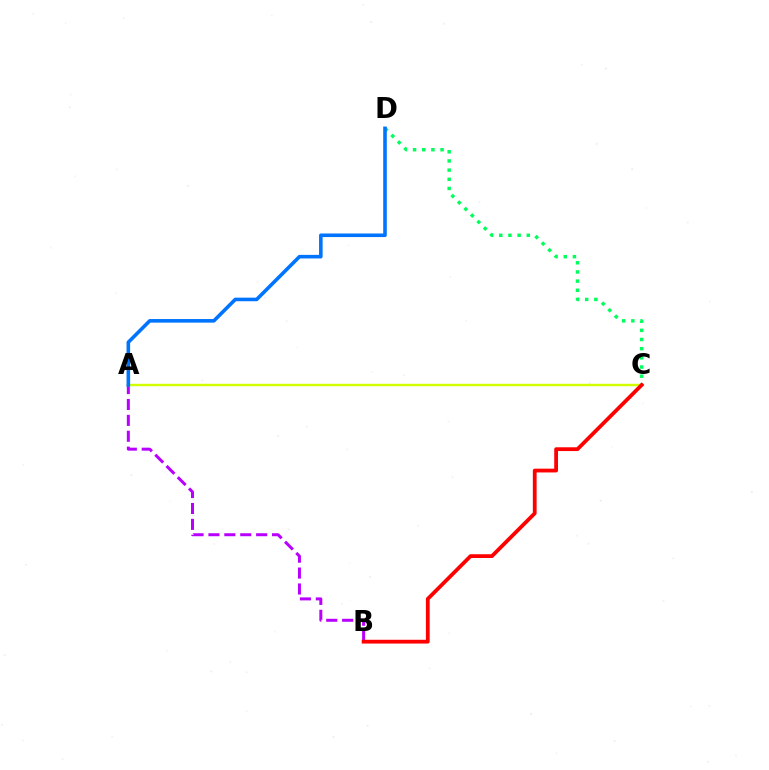{('A', 'B'): [{'color': '#b900ff', 'line_style': 'dashed', 'thickness': 2.16}], ('A', 'C'): [{'color': '#d1ff00', 'line_style': 'solid', 'thickness': 1.74}], ('C', 'D'): [{'color': '#00ff5c', 'line_style': 'dotted', 'thickness': 2.49}], ('B', 'C'): [{'color': '#ff0000', 'line_style': 'solid', 'thickness': 2.72}], ('A', 'D'): [{'color': '#0074ff', 'line_style': 'solid', 'thickness': 2.58}]}